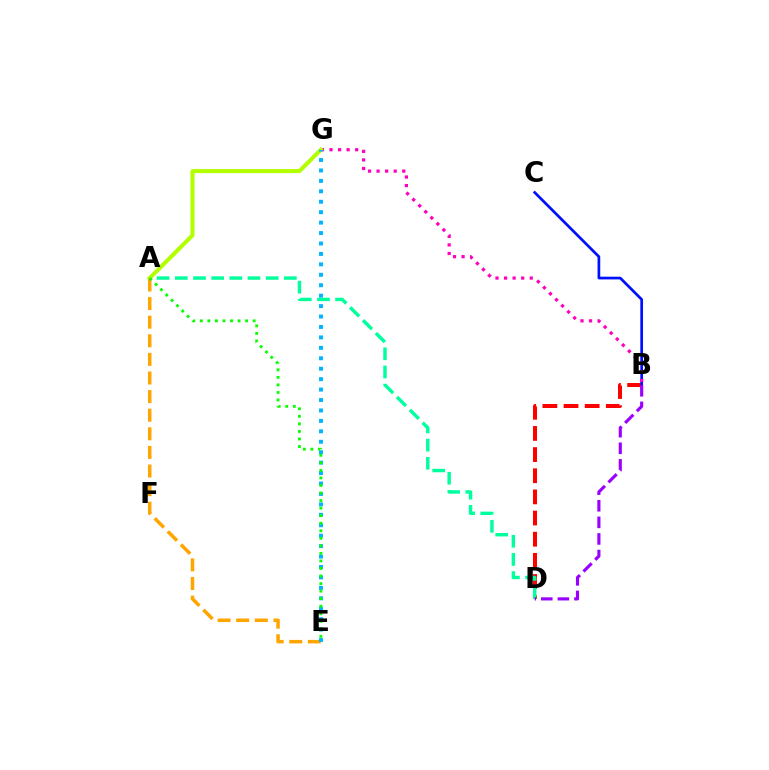{('B', 'D'): [{'color': '#ff0000', 'line_style': 'dashed', 'thickness': 2.87}, {'color': '#9b00ff', 'line_style': 'dashed', 'thickness': 2.25}], ('B', 'C'): [{'color': '#0010ff', 'line_style': 'solid', 'thickness': 1.95}], ('B', 'G'): [{'color': '#ff00bd', 'line_style': 'dotted', 'thickness': 2.33}], ('A', 'D'): [{'color': '#00ff9d', 'line_style': 'dashed', 'thickness': 2.47}], ('A', 'G'): [{'color': '#b3ff00', 'line_style': 'solid', 'thickness': 2.93}], ('A', 'E'): [{'color': '#ffa500', 'line_style': 'dashed', 'thickness': 2.53}, {'color': '#08ff00', 'line_style': 'dotted', 'thickness': 2.05}], ('E', 'G'): [{'color': '#00b5ff', 'line_style': 'dotted', 'thickness': 2.84}]}